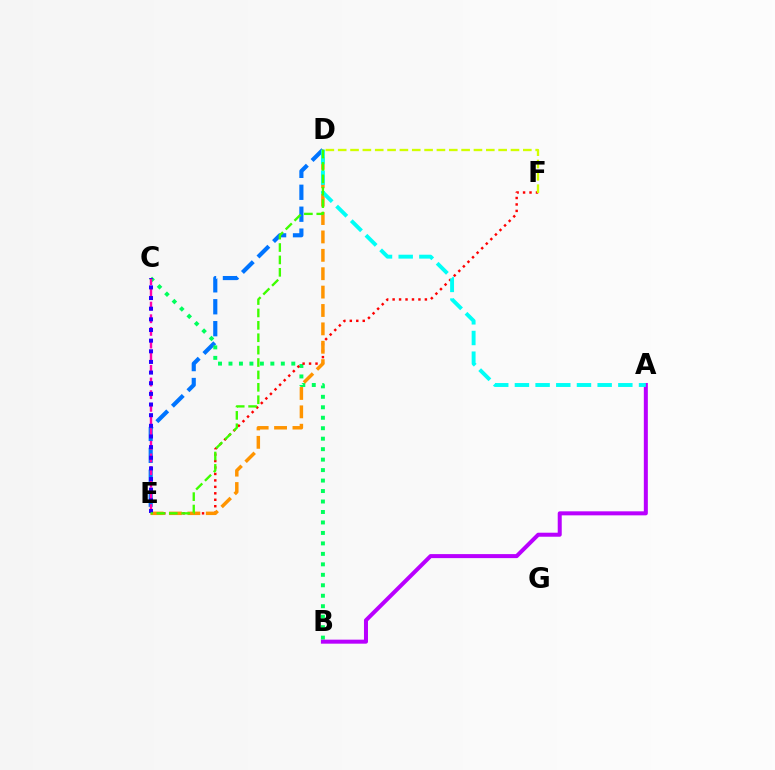{('D', 'E'): [{'color': '#0074ff', 'line_style': 'dashed', 'thickness': 2.98}, {'color': '#ff9400', 'line_style': 'dashed', 'thickness': 2.5}, {'color': '#3dff00', 'line_style': 'dashed', 'thickness': 1.68}], ('B', 'C'): [{'color': '#00ff5c', 'line_style': 'dotted', 'thickness': 2.84}], ('A', 'B'): [{'color': '#b900ff', 'line_style': 'solid', 'thickness': 2.89}], ('E', 'F'): [{'color': '#ff0000', 'line_style': 'dotted', 'thickness': 1.75}], ('A', 'D'): [{'color': '#00fff6', 'line_style': 'dashed', 'thickness': 2.81}], ('C', 'E'): [{'color': '#ff00ac', 'line_style': 'dashed', 'thickness': 1.72}, {'color': '#2500ff', 'line_style': 'dotted', 'thickness': 2.89}], ('D', 'F'): [{'color': '#d1ff00', 'line_style': 'dashed', 'thickness': 1.68}]}